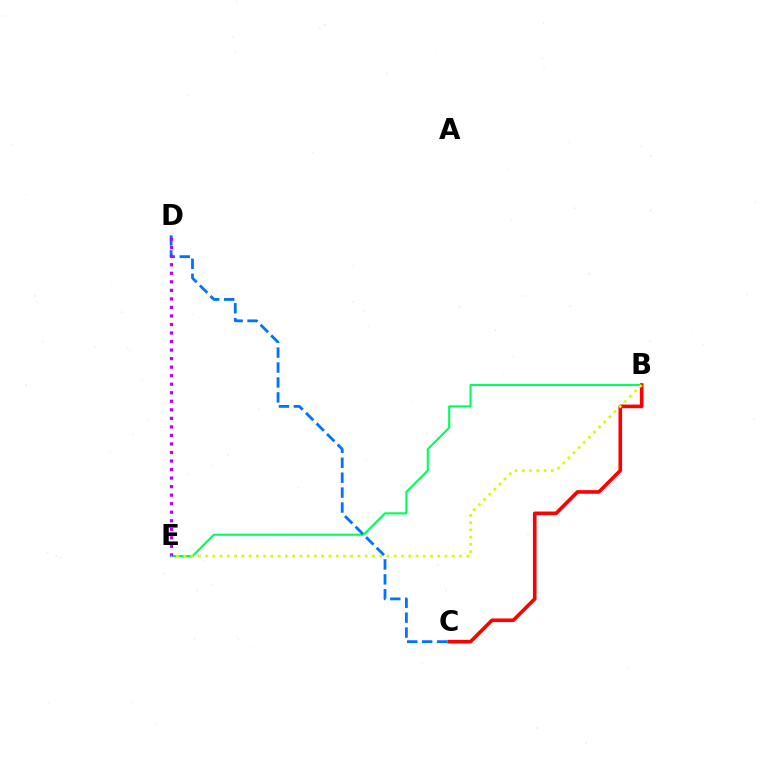{('B', 'E'): [{'color': '#00ff5c', 'line_style': 'solid', 'thickness': 1.53}, {'color': '#d1ff00', 'line_style': 'dotted', 'thickness': 1.97}], ('B', 'C'): [{'color': '#ff0000', 'line_style': 'solid', 'thickness': 2.61}], ('C', 'D'): [{'color': '#0074ff', 'line_style': 'dashed', 'thickness': 2.03}], ('D', 'E'): [{'color': '#b900ff', 'line_style': 'dotted', 'thickness': 2.32}]}